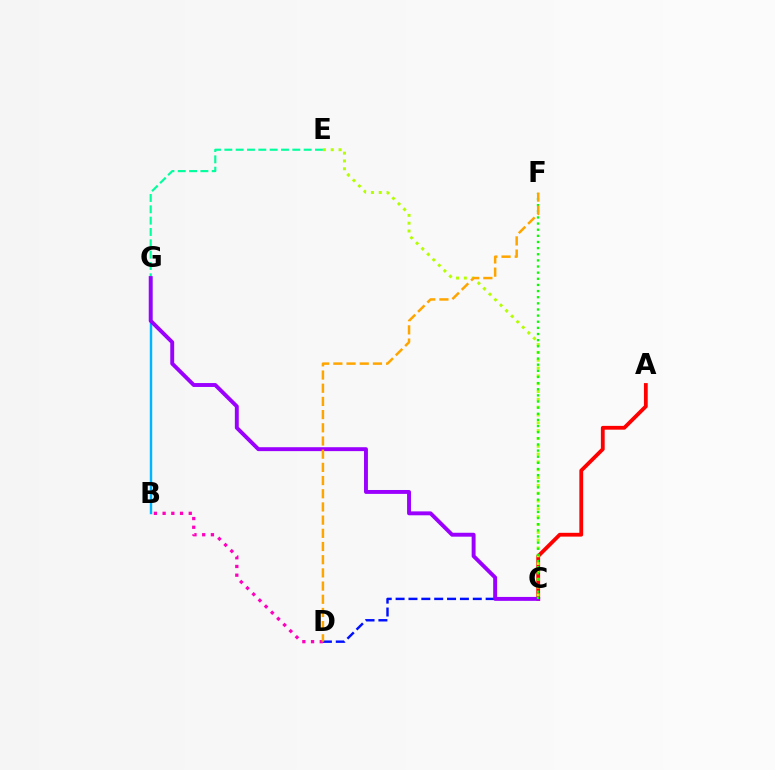{('B', 'G'): [{'color': '#00b5ff', 'line_style': 'solid', 'thickness': 1.74}], ('B', 'D'): [{'color': '#ff00bd', 'line_style': 'dotted', 'thickness': 2.37}], ('E', 'G'): [{'color': '#00ff9d', 'line_style': 'dashed', 'thickness': 1.54}], ('A', 'C'): [{'color': '#ff0000', 'line_style': 'solid', 'thickness': 2.73}], ('C', 'D'): [{'color': '#0010ff', 'line_style': 'dashed', 'thickness': 1.75}], ('C', 'E'): [{'color': '#b3ff00', 'line_style': 'dotted', 'thickness': 2.13}], ('C', 'G'): [{'color': '#9b00ff', 'line_style': 'solid', 'thickness': 2.81}], ('C', 'F'): [{'color': '#08ff00', 'line_style': 'dotted', 'thickness': 1.67}], ('D', 'F'): [{'color': '#ffa500', 'line_style': 'dashed', 'thickness': 1.79}]}